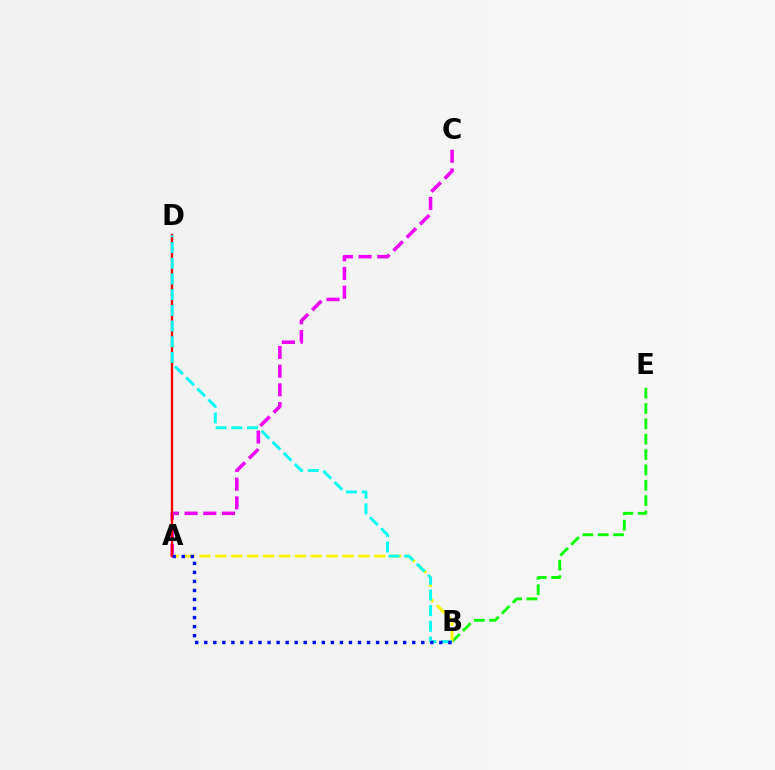{('A', 'C'): [{'color': '#ee00ff', 'line_style': 'dashed', 'thickness': 2.54}], ('B', 'E'): [{'color': '#08ff00', 'line_style': 'dashed', 'thickness': 2.09}], ('A', 'B'): [{'color': '#fcf500', 'line_style': 'dashed', 'thickness': 2.16}, {'color': '#0010ff', 'line_style': 'dotted', 'thickness': 2.46}], ('A', 'D'): [{'color': '#ff0000', 'line_style': 'solid', 'thickness': 1.68}], ('B', 'D'): [{'color': '#00fff6', 'line_style': 'dashed', 'thickness': 2.13}]}